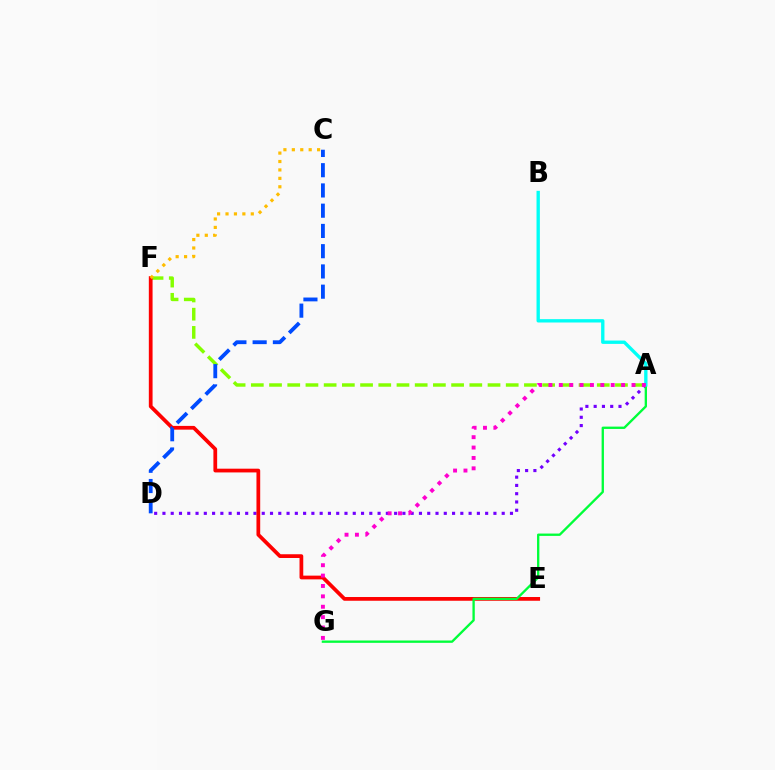{('A', 'D'): [{'color': '#7200ff', 'line_style': 'dotted', 'thickness': 2.25}], ('A', 'F'): [{'color': '#84ff00', 'line_style': 'dashed', 'thickness': 2.47}], ('E', 'F'): [{'color': '#ff0000', 'line_style': 'solid', 'thickness': 2.69}], ('A', 'G'): [{'color': '#00ff39', 'line_style': 'solid', 'thickness': 1.68}, {'color': '#ff00cf', 'line_style': 'dotted', 'thickness': 2.82}], ('C', 'D'): [{'color': '#004bff', 'line_style': 'dashed', 'thickness': 2.75}], ('A', 'B'): [{'color': '#00fff6', 'line_style': 'solid', 'thickness': 2.41}], ('C', 'F'): [{'color': '#ffbd00', 'line_style': 'dotted', 'thickness': 2.29}]}